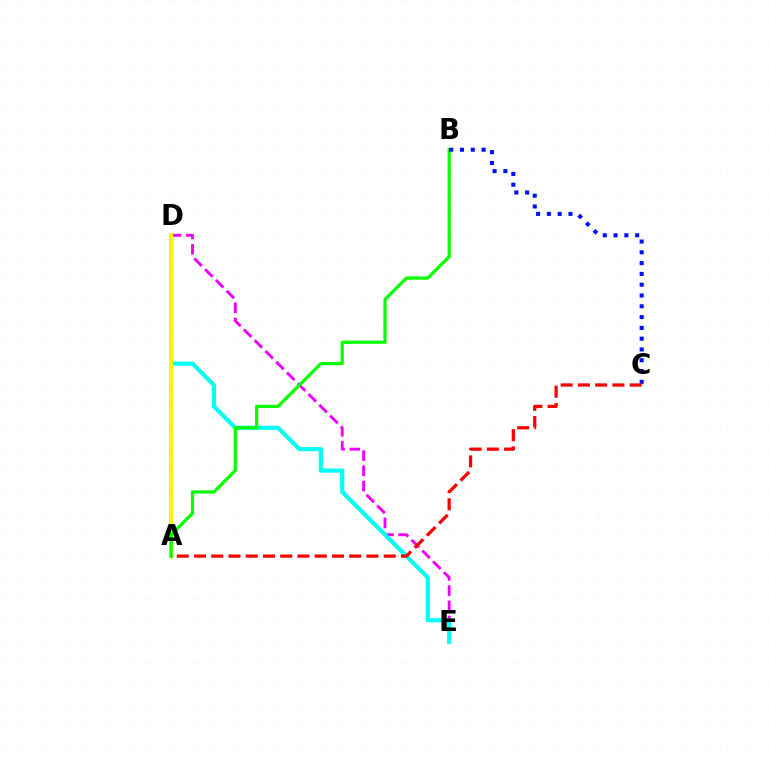{('D', 'E'): [{'color': '#ee00ff', 'line_style': 'dashed', 'thickness': 2.07}, {'color': '#00fff6', 'line_style': 'solid', 'thickness': 3.0}], ('A', 'D'): [{'color': '#fcf500', 'line_style': 'solid', 'thickness': 2.81}], ('A', 'B'): [{'color': '#08ff00', 'line_style': 'solid', 'thickness': 2.32}], ('B', 'C'): [{'color': '#0010ff', 'line_style': 'dotted', 'thickness': 2.93}], ('A', 'C'): [{'color': '#ff0000', 'line_style': 'dashed', 'thickness': 2.34}]}